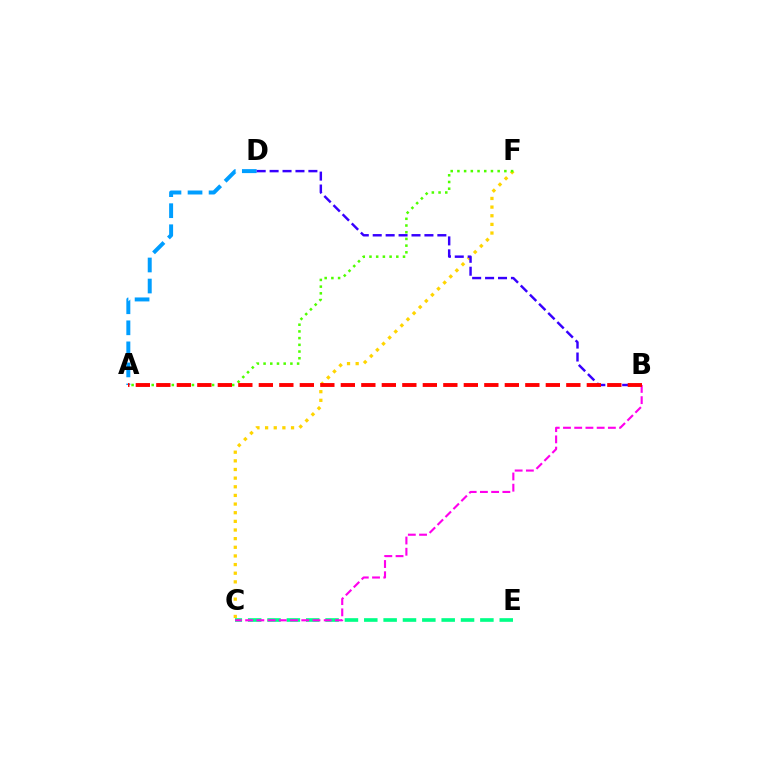{('A', 'D'): [{'color': '#009eff', 'line_style': 'dashed', 'thickness': 2.86}], ('C', 'F'): [{'color': '#ffd500', 'line_style': 'dotted', 'thickness': 2.35}], ('A', 'F'): [{'color': '#4fff00', 'line_style': 'dotted', 'thickness': 1.82}], ('B', 'D'): [{'color': '#3700ff', 'line_style': 'dashed', 'thickness': 1.76}], ('C', 'E'): [{'color': '#00ff86', 'line_style': 'dashed', 'thickness': 2.63}], ('B', 'C'): [{'color': '#ff00ed', 'line_style': 'dashed', 'thickness': 1.52}], ('A', 'B'): [{'color': '#ff0000', 'line_style': 'dashed', 'thickness': 2.78}]}